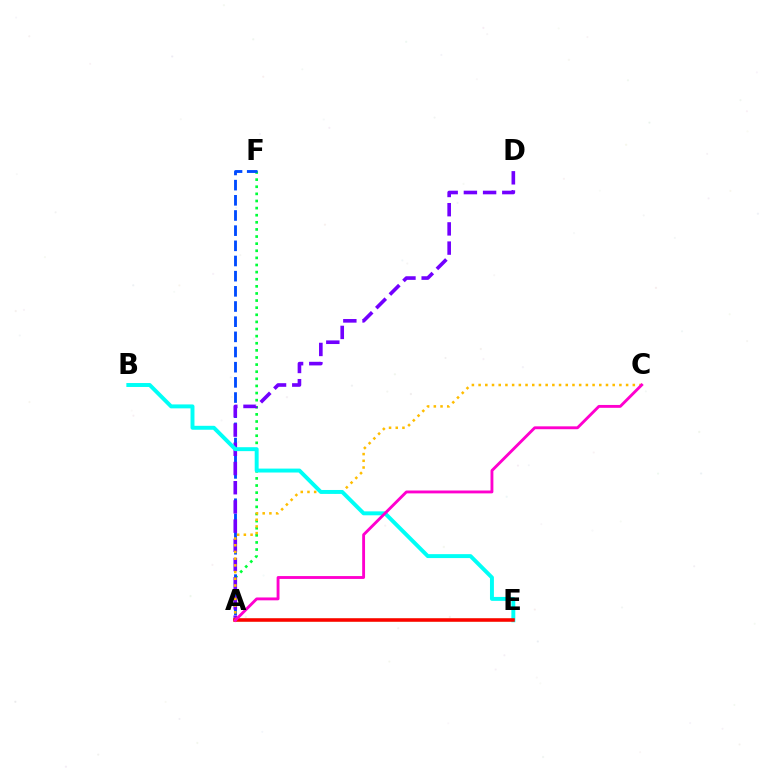{('A', 'F'): [{'color': '#00ff39', 'line_style': 'dotted', 'thickness': 1.93}, {'color': '#004bff', 'line_style': 'dashed', 'thickness': 2.06}], ('A', 'D'): [{'color': '#7200ff', 'line_style': 'dashed', 'thickness': 2.61}], ('A', 'C'): [{'color': '#ffbd00', 'line_style': 'dotted', 'thickness': 1.82}, {'color': '#ff00cf', 'line_style': 'solid', 'thickness': 2.06}], ('B', 'E'): [{'color': '#00fff6', 'line_style': 'solid', 'thickness': 2.83}], ('A', 'E'): [{'color': '#84ff00', 'line_style': 'solid', 'thickness': 1.8}, {'color': '#ff0000', 'line_style': 'solid', 'thickness': 2.53}]}